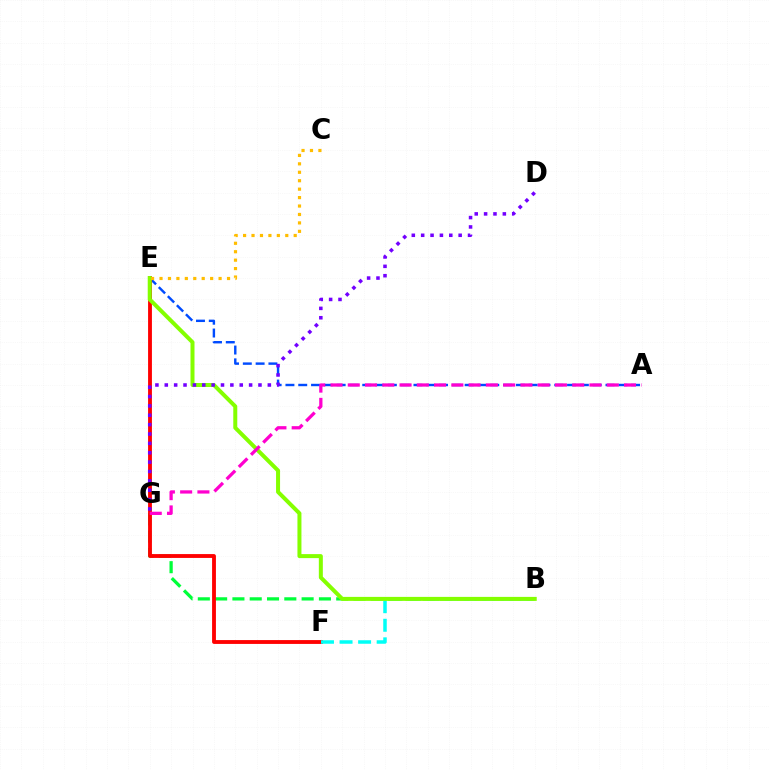{('B', 'G'): [{'color': '#00ff39', 'line_style': 'dashed', 'thickness': 2.35}], ('A', 'E'): [{'color': '#004bff', 'line_style': 'dashed', 'thickness': 1.74}], ('E', 'F'): [{'color': '#ff0000', 'line_style': 'solid', 'thickness': 2.77}], ('B', 'F'): [{'color': '#00fff6', 'line_style': 'dashed', 'thickness': 2.52}], ('B', 'E'): [{'color': '#84ff00', 'line_style': 'solid', 'thickness': 2.88}], ('C', 'E'): [{'color': '#ffbd00', 'line_style': 'dotted', 'thickness': 2.29}], ('A', 'G'): [{'color': '#ff00cf', 'line_style': 'dashed', 'thickness': 2.35}], ('D', 'G'): [{'color': '#7200ff', 'line_style': 'dotted', 'thickness': 2.55}]}